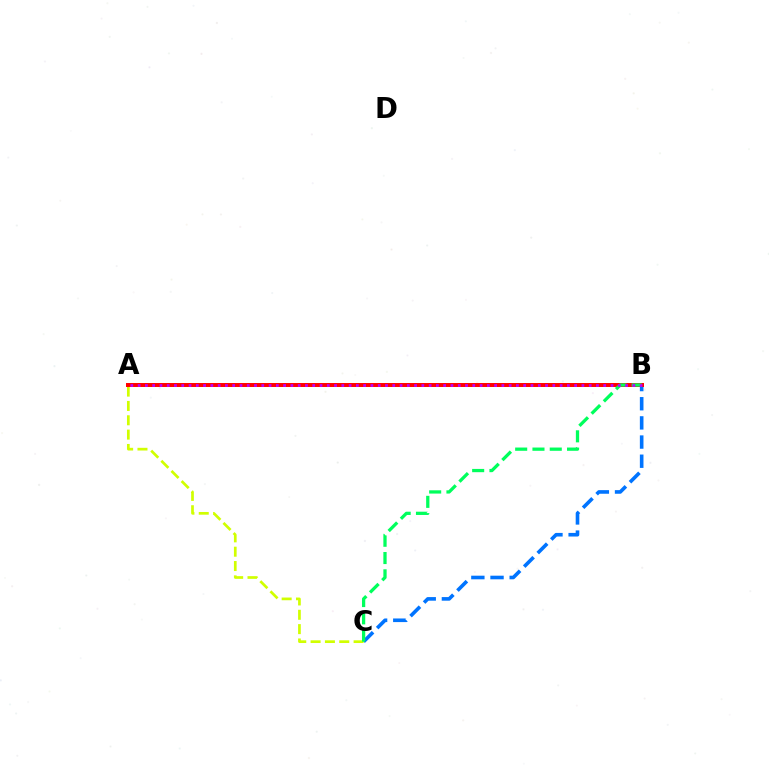{('B', 'C'): [{'color': '#0074ff', 'line_style': 'dashed', 'thickness': 2.6}, {'color': '#00ff5c', 'line_style': 'dashed', 'thickness': 2.35}], ('A', 'C'): [{'color': '#d1ff00', 'line_style': 'dashed', 'thickness': 1.95}], ('A', 'B'): [{'color': '#ff0000', 'line_style': 'solid', 'thickness': 2.86}, {'color': '#b900ff', 'line_style': 'dotted', 'thickness': 1.98}]}